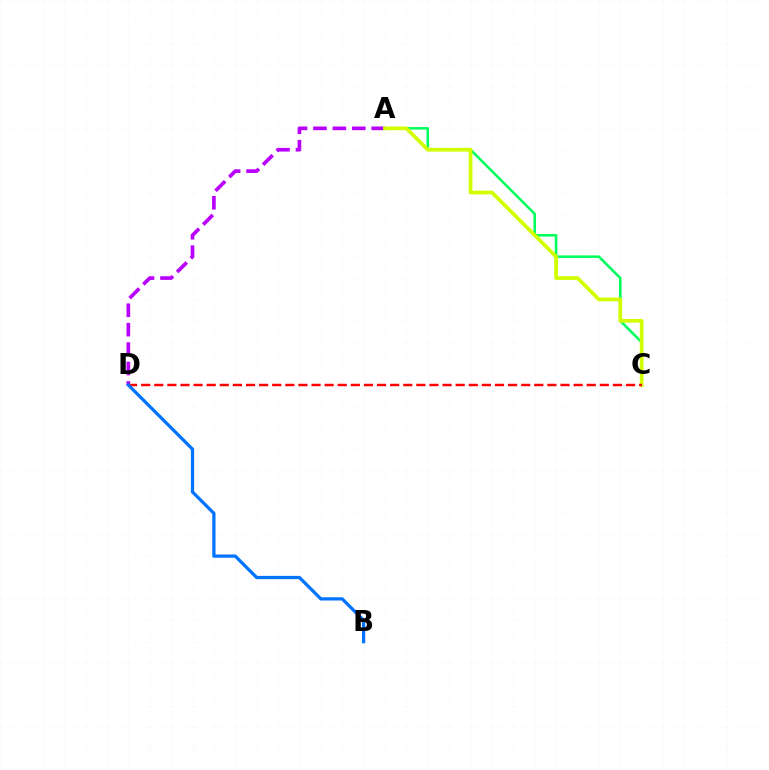{('A', 'D'): [{'color': '#b900ff', 'line_style': 'dashed', 'thickness': 2.64}], ('A', 'C'): [{'color': '#00ff5c', 'line_style': 'solid', 'thickness': 1.84}, {'color': '#d1ff00', 'line_style': 'solid', 'thickness': 2.69}], ('C', 'D'): [{'color': '#ff0000', 'line_style': 'dashed', 'thickness': 1.78}], ('B', 'D'): [{'color': '#0074ff', 'line_style': 'solid', 'thickness': 2.34}]}